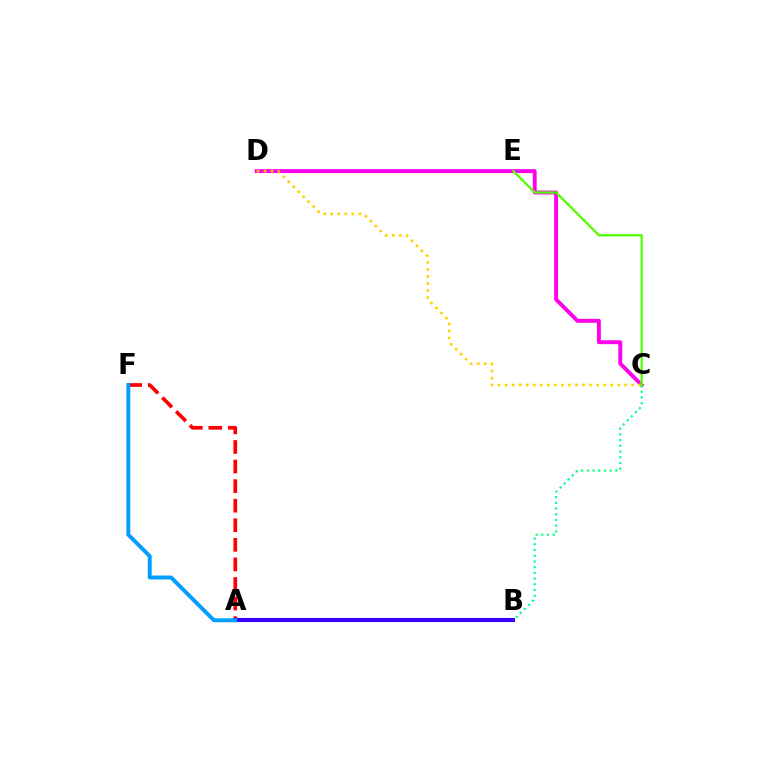{('C', 'D'): [{'color': '#ff00ed', 'line_style': 'solid', 'thickness': 2.81}, {'color': '#ffd500', 'line_style': 'dotted', 'thickness': 1.91}], ('A', 'F'): [{'color': '#ff0000', 'line_style': 'dashed', 'thickness': 2.66}, {'color': '#009eff', 'line_style': 'solid', 'thickness': 2.82}], ('A', 'B'): [{'color': '#3700ff', 'line_style': 'solid', 'thickness': 2.96}], ('B', 'C'): [{'color': '#00ff86', 'line_style': 'dotted', 'thickness': 1.55}], ('C', 'E'): [{'color': '#4fff00', 'line_style': 'solid', 'thickness': 1.63}]}